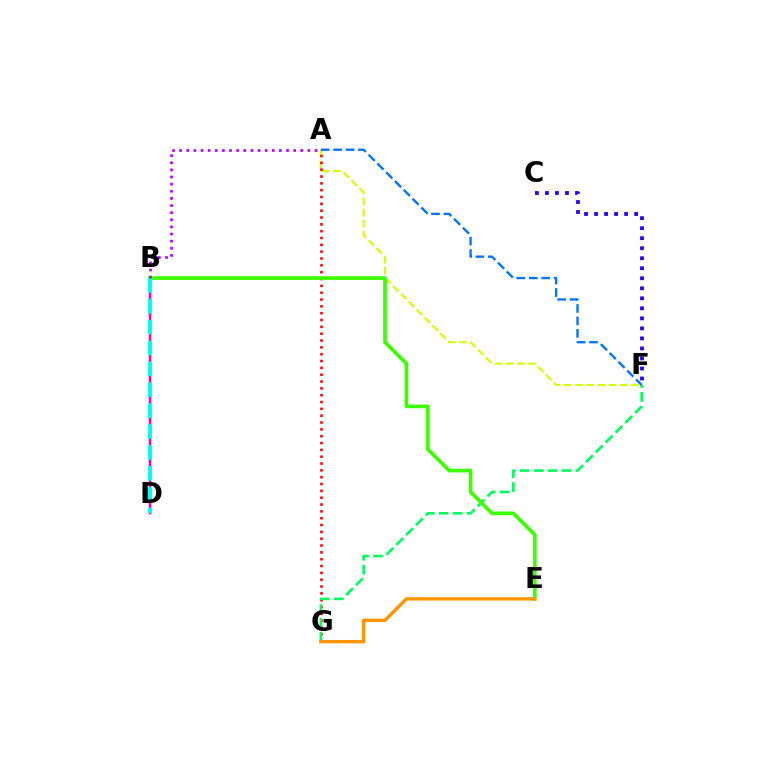{('A', 'F'): [{'color': '#d1ff00', 'line_style': 'dashed', 'thickness': 1.52}, {'color': '#0074ff', 'line_style': 'dashed', 'thickness': 1.69}], ('A', 'G'): [{'color': '#ff0000', 'line_style': 'dotted', 'thickness': 1.86}], ('F', 'G'): [{'color': '#00ff5c', 'line_style': 'dashed', 'thickness': 1.89}], ('B', 'D'): [{'color': '#ff00ac', 'line_style': 'solid', 'thickness': 1.78}, {'color': '#00fff6', 'line_style': 'dashed', 'thickness': 2.84}], ('B', 'E'): [{'color': '#3dff00', 'line_style': 'solid', 'thickness': 2.66}], ('A', 'B'): [{'color': '#b900ff', 'line_style': 'dotted', 'thickness': 1.94}], ('E', 'G'): [{'color': '#ff9400', 'line_style': 'solid', 'thickness': 2.42}], ('C', 'F'): [{'color': '#2500ff', 'line_style': 'dotted', 'thickness': 2.72}]}